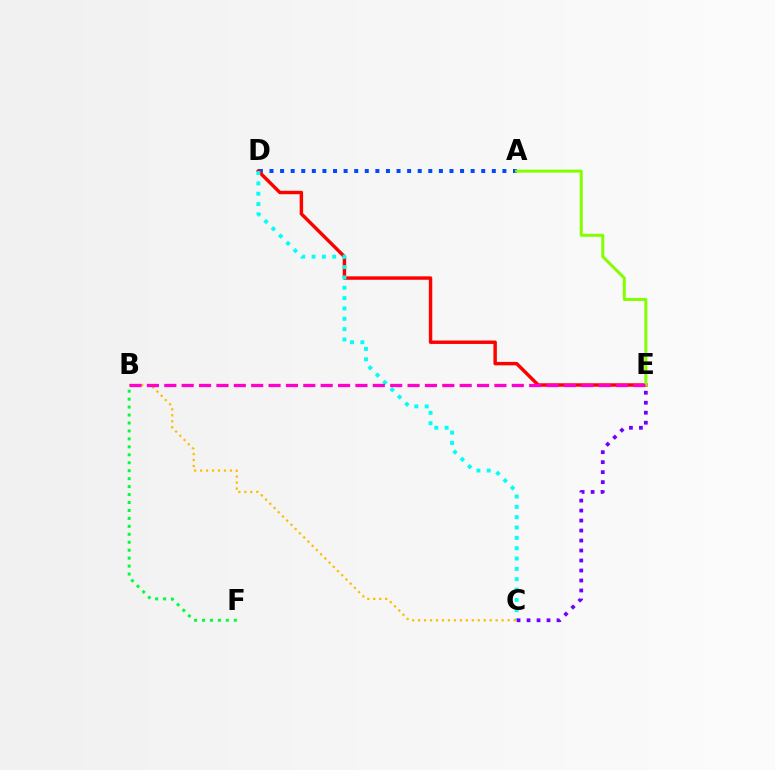{('A', 'D'): [{'color': '#004bff', 'line_style': 'dotted', 'thickness': 2.88}], ('D', 'E'): [{'color': '#ff0000', 'line_style': 'solid', 'thickness': 2.48}], ('B', 'F'): [{'color': '#00ff39', 'line_style': 'dotted', 'thickness': 2.16}], ('C', 'D'): [{'color': '#00fff6', 'line_style': 'dotted', 'thickness': 2.81}], ('C', 'E'): [{'color': '#7200ff', 'line_style': 'dotted', 'thickness': 2.71}], ('A', 'E'): [{'color': '#84ff00', 'line_style': 'solid', 'thickness': 2.18}], ('B', 'C'): [{'color': '#ffbd00', 'line_style': 'dotted', 'thickness': 1.62}], ('B', 'E'): [{'color': '#ff00cf', 'line_style': 'dashed', 'thickness': 2.36}]}